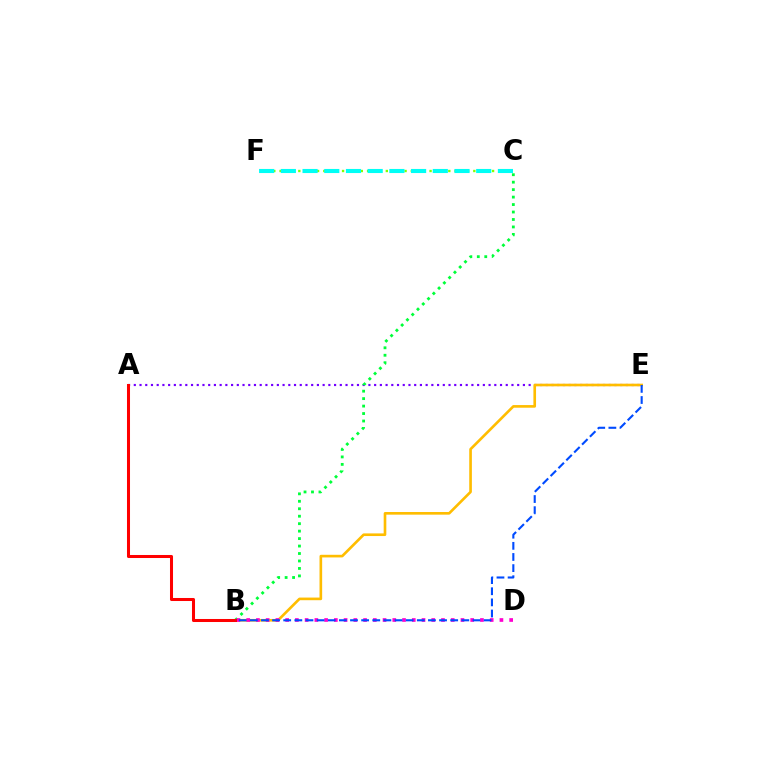{('C', 'F'): [{'color': '#84ff00', 'line_style': 'dotted', 'thickness': 1.7}, {'color': '#00fff6', 'line_style': 'dashed', 'thickness': 2.95}], ('A', 'E'): [{'color': '#7200ff', 'line_style': 'dotted', 'thickness': 1.55}], ('B', 'C'): [{'color': '#00ff39', 'line_style': 'dotted', 'thickness': 2.03}], ('B', 'E'): [{'color': '#ffbd00', 'line_style': 'solid', 'thickness': 1.9}, {'color': '#004bff', 'line_style': 'dashed', 'thickness': 1.51}], ('B', 'D'): [{'color': '#ff00cf', 'line_style': 'dotted', 'thickness': 2.65}], ('A', 'B'): [{'color': '#ff0000', 'line_style': 'solid', 'thickness': 2.19}]}